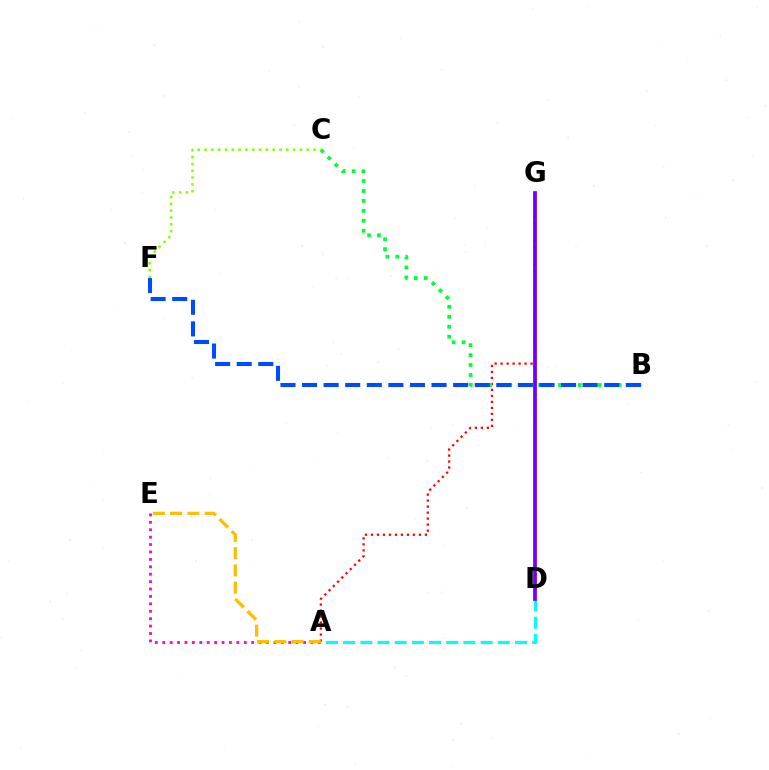{('A', 'G'): [{'color': '#ff0000', 'line_style': 'dotted', 'thickness': 1.63}], ('B', 'C'): [{'color': '#00ff39', 'line_style': 'dotted', 'thickness': 2.7}], ('B', 'F'): [{'color': '#004bff', 'line_style': 'dashed', 'thickness': 2.93}], ('C', 'F'): [{'color': '#84ff00', 'line_style': 'dotted', 'thickness': 1.85}], ('A', 'D'): [{'color': '#00fff6', 'line_style': 'dashed', 'thickness': 2.33}], ('A', 'E'): [{'color': '#ff00cf', 'line_style': 'dotted', 'thickness': 2.01}, {'color': '#ffbd00', 'line_style': 'dashed', 'thickness': 2.35}], ('D', 'G'): [{'color': '#7200ff', 'line_style': 'solid', 'thickness': 2.71}]}